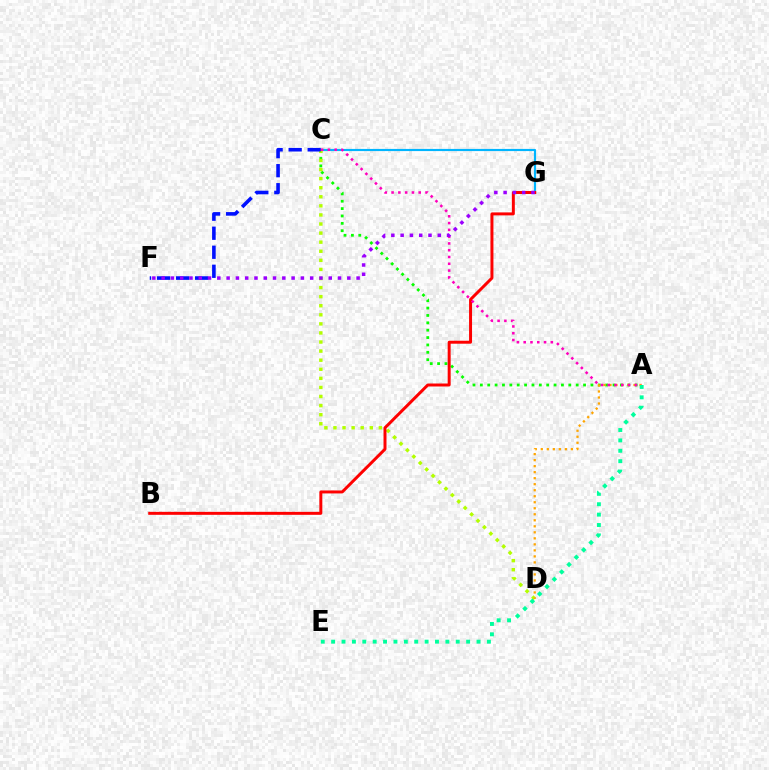{('C', 'G'): [{'color': '#00b5ff', 'line_style': 'solid', 'thickness': 1.56}], ('A', 'C'): [{'color': '#08ff00', 'line_style': 'dotted', 'thickness': 2.0}, {'color': '#ff00bd', 'line_style': 'dotted', 'thickness': 1.84}], ('C', 'D'): [{'color': '#b3ff00', 'line_style': 'dotted', 'thickness': 2.47}], ('B', 'G'): [{'color': '#ff0000', 'line_style': 'solid', 'thickness': 2.14}], ('A', 'D'): [{'color': '#ffa500', 'line_style': 'dotted', 'thickness': 1.63}], ('C', 'F'): [{'color': '#0010ff', 'line_style': 'dashed', 'thickness': 2.59}], ('A', 'E'): [{'color': '#00ff9d', 'line_style': 'dotted', 'thickness': 2.82}], ('F', 'G'): [{'color': '#9b00ff', 'line_style': 'dotted', 'thickness': 2.52}]}